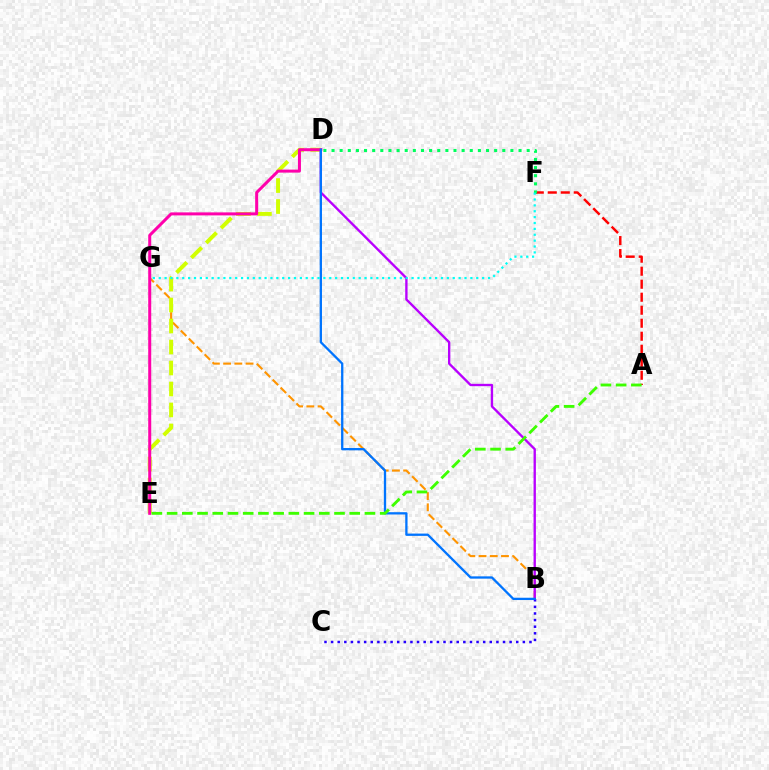{('B', 'G'): [{'color': '#ff9400', 'line_style': 'dashed', 'thickness': 1.52}], ('D', 'E'): [{'color': '#d1ff00', 'line_style': 'dashed', 'thickness': 2.85}, {'color': '#ff00ac', 'line_style': 'solid', 'thickness': 2.16}], ('B', 'C'): [{'color': '#2500ff', 'line_style': 'dotted', 'thickness': 1.8}], ('B', 'D'): [{'color': '#b900ff', 'line_style': 'solid', 'thickness': 1.69}, {'color': '#0074ff', 'line_style': 'solid', 'thickness': 1.66}], ('A', 'F'): [{'color': '#ff0000', 'line_style': 'dashed', 'thickness': 1.77}], ('A', 'E'): [{'color': '#3dff00', 'line_style': 'dashed', 'thickness': 2.07}], ('D', 'F'): [{'color': '#00ff5c', 'line_style': 'dotted', 'thickness': 2.21}], ('F', 'G'): [{'color': '#00fff6', 'line_style': 'dotted', 'thickness': 1.6}]}